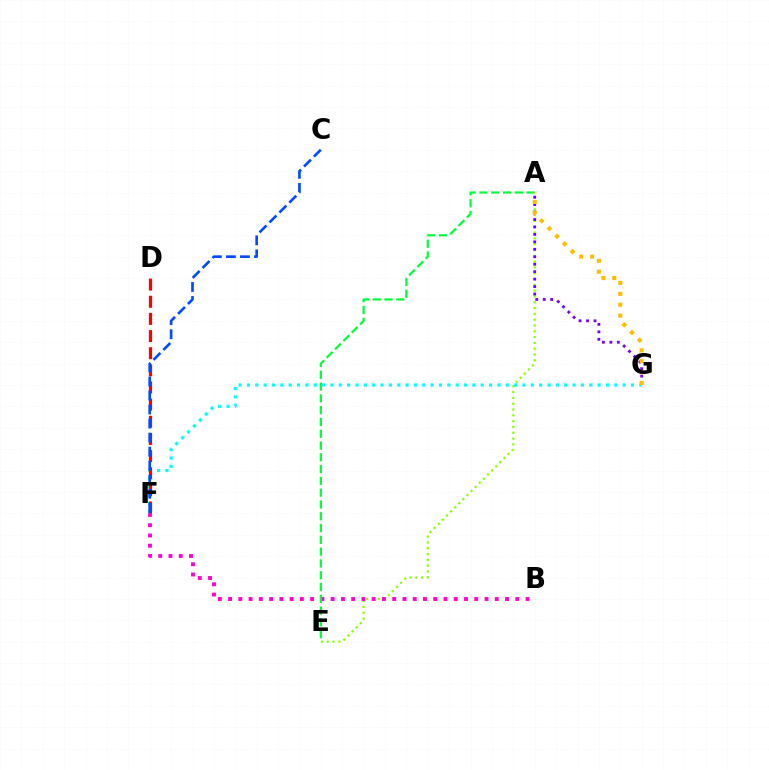{('A', 'E'): [{'color': '#84ff00', 'line_style': 'dotted', 'thickness': 1.58}, {'color': '#00ff39', 'line_style': 'dashed', 'thickness': 1.6}], ('B', 'F'): [{'color': '#ff00cf', 'line_style': 'dotted', 'thickness': 2.79}], ('F', 'G'): [{'color': '#00fff6', 'line_style': 'dotted', 'thickness': 2.27}], ('D', 'F'): [{'color': '#ff0000', 'line_style': 'dashed', 'thickness': 2.33}], ('C', 'F'): [{'color': '#004bff', 'line_style': 'dashed', 'thickness': 1.91}], ('A', 'G'): [{'color': '#7200ff', 'line_style': 'dotted', 'thickness': 2.03}, {'color': '#ffbd00', 'line_style': 'dotted', 'thickness': 2.96}]}